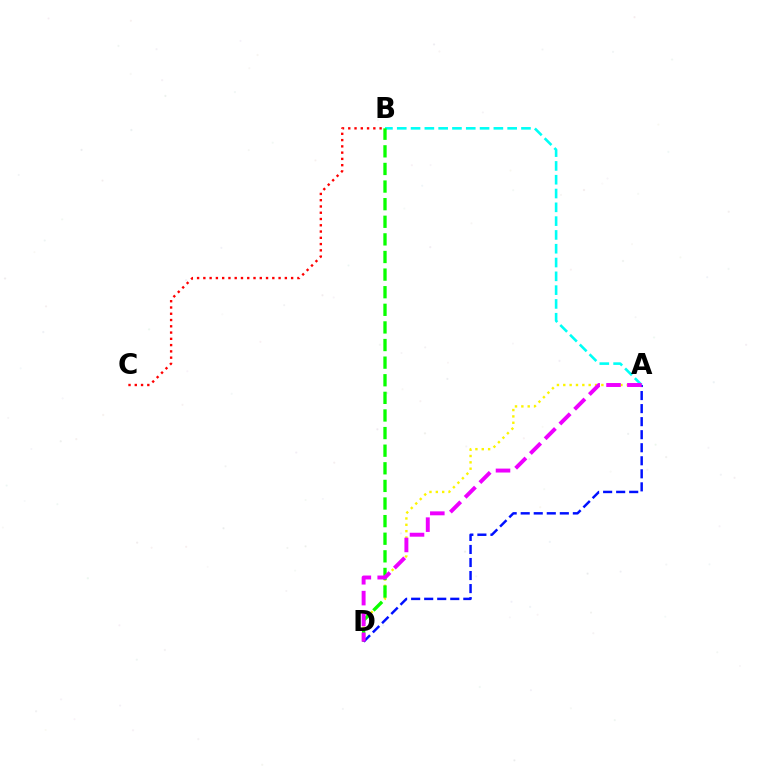{('A', 'D'): [{'color': '#fcf500', 'line_style': 'dotted', 'thickness': 1.72}, {'color': '#0010ff', 'line_style': 'dashed', 'thickness': 1.77}, {'color': '#ee00ff', 'line_style': 'dashed', 'thickness': 2.83}], ('A', 'B'): [{'color': '#00fff6', 'line_style': 'dashed', 'thickness': 1.87}], ('B', 'D'): [{'color': '#08ff00', 'line_style': 'dashed', 'thickness': 2.39}], ('B', 'C'): [{'color': '#ff0000', 'line_style': 'dotted', 'thickness': 1.7}]}